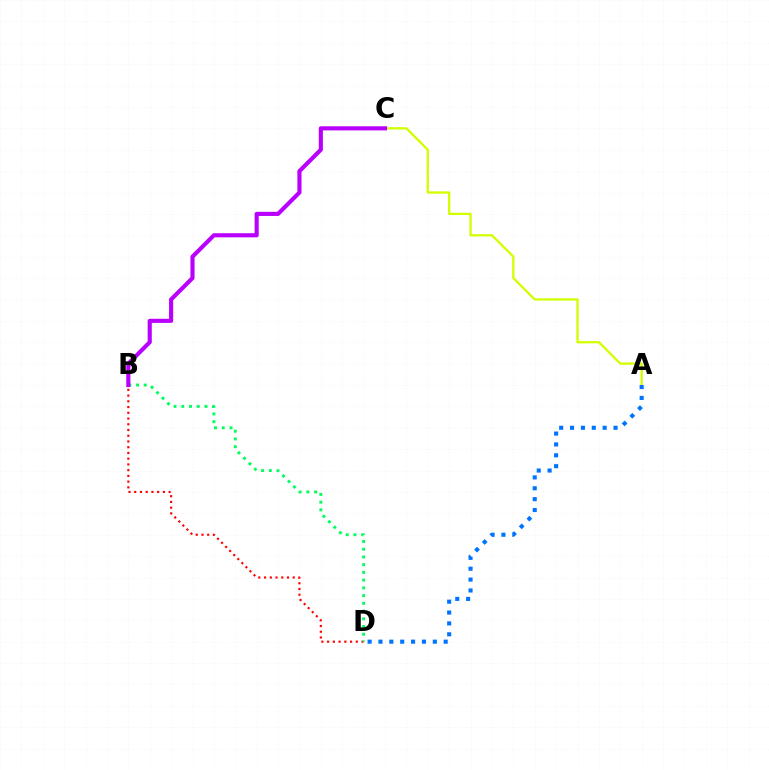{('A', 'C'): [{'color': '#d1ff00', 'line_style': 'solid', 'thickness': 1.66}], ('B', 'D'): [{'color': '#ff0000', 'line_style': 'dotted', 'thickness': 1.56}, {'color': '#00ff5c', 'line_style': 'dotted', 'thickness': 2.1}], ('A', 'D'): [{'color': '#0074ff', 'line_style': 'dotted', 'thickness': 2.95}], ('B', 'C'): [{'color': '#b900ff', 'line_style': 'solid', 'thickness': 2.97}]}